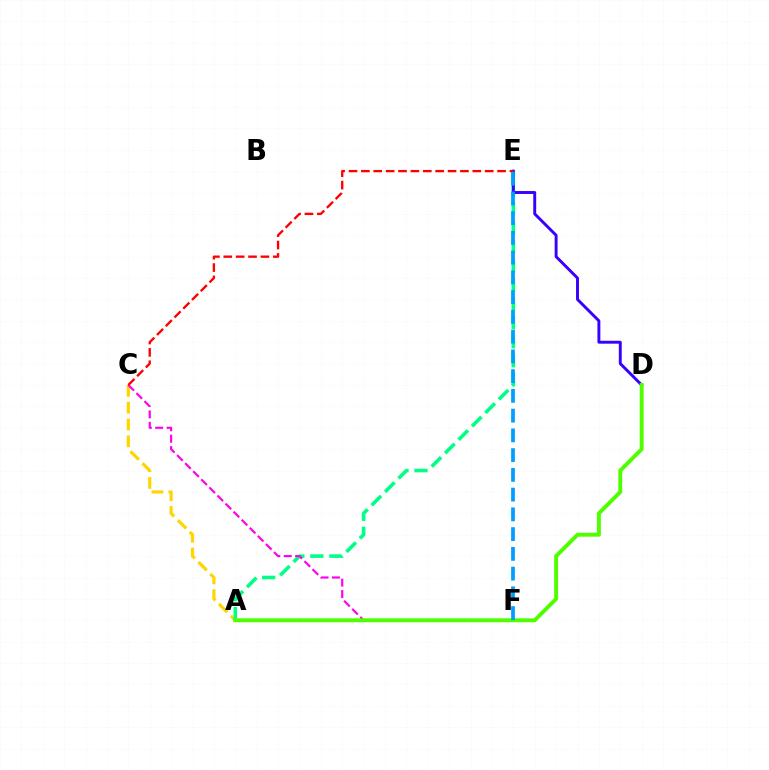{('A', 'C'): [{'color': '#ffd500', 'line_style': 'dashed', 'thickness': 2.28}], ('A', 'E'): [{'color': '#00ff86', 'line_style': 'dashed', 'thickness': 2.58}], ('C', 'F'): [{'color': '#ff00ed', 'line_style': 'dashed', 'thickness': 1.55}], ('D', 'E'): [{'color': '#3700ff', 'line_style': 'solid', 'thickness': 2.1}], ('A', 'D'): [{'color': '#4fff00', 'line_style': 'solid', 'thickness': 2.82}], ('C', 'E'): [{'color': '#ff0000', 'line_style': 'dashed', 'thickness': 1.68}], ('E', 'F'): [{'color': '#009eff', 'line_style': 'dashed', 'thickness': 2.68}]}